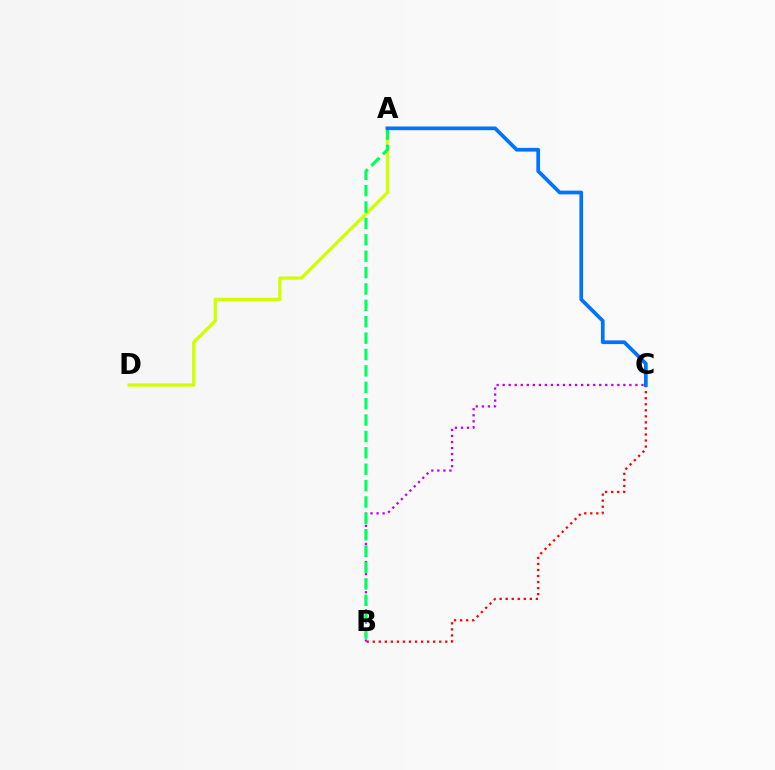{('A', 'D'): [{'color': '#d1ff00', 'line_style': 'solid', 'thickness': 2.36}], ('B', 'C'): [{'color': '#ff0000', 'line_style': 'dotted', 'thickness': 1.64}, {'color': '#b900ff', 'line_style': 'dotted', 'thickness': 1.64}], ('A', 'B'): [{'color': '#00ff5c', 'line_style': 'dashed', 'thickness': 2.23}], ('A', 'C'): [{'color': '#0074ff', 'line_style': 'solid', 'thickness': 2.68}]}